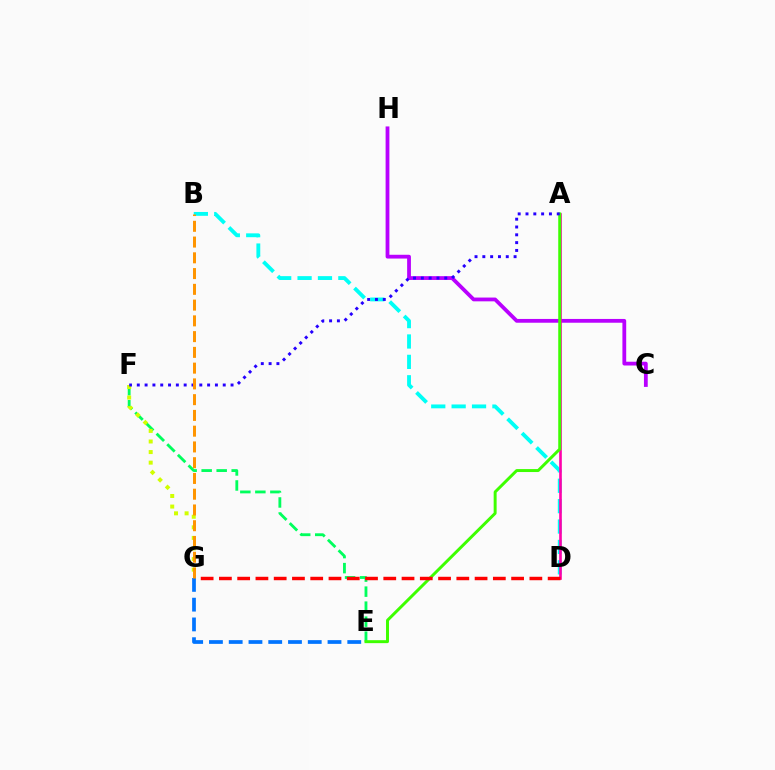{('C', 'H'): [{'color': '#b900ff', 'line_style': 'solid', 'thickness': 2.73}], ('B', 'D'): [{'color': '#00fff6', 'line_style': 'dashed', 'thickness': 2.77}], ('A', 'D'): [{'color': '#ff00ac', 'line_style': 'solid', 'thickness': 1.9}], ('E', 'F'): [{'color': '#00ff5c', 'line_style': 'dashed', 'thickness': 2.04}], ('F', 'G'): [{'color': '#d1ff00', 'line_style': 'dotted', 'thickness': 2.87}], ('A', 'E'): [{'color': '#3dff00', 'line_style': 'solid', 'thickness': 2.13}], ('D', 'G'): [{'color': '#ff0000', 'line_style': 'dashed', 'thickness': 2.48}], ('E', 'G'): [{'color': '#0074ff', 'line_style': 'dashed', 'thickness': 2.68}], ('A', 'F'): [{'color': '#2500ff', 'line_style': 'dotted', 'thickness': 2.12}], ('B', 'G'): [{'color': '#ff9400', 'line_style': 'dashed', 'thickness': 2.14}]}